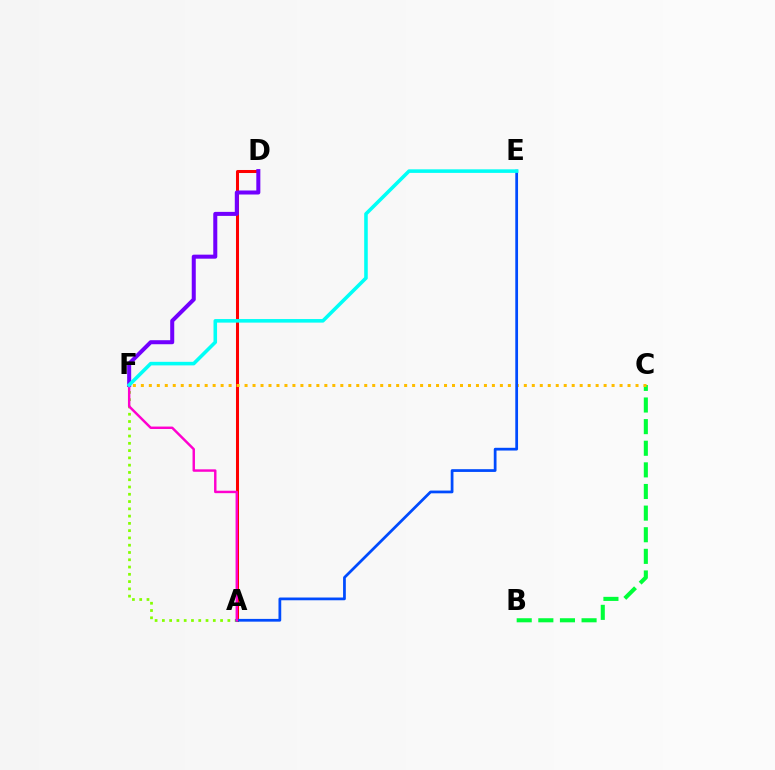{('A', 'D'): [{'color': '#ff0000', 'line_style': 'solid', 'thickness': 2.18}], ('A', 'F'): [{'color': '#84ff00', 'line_style': 'dotted', 'thickness': 1.98}, {'color': '#ff00cf', 'line_style': 'solid', 'thickness': 1.76}], ('B', 'C'): [{'color': '#00ff39', 'line_style': 'dashed', 'thickness': 2.94}], ('D', 'F'): [{'color': '#7200ff', 'line_style': 'solid', 'thickness': 2.9}], ('C', 'F'): [{'color': '#ffbd00', 'line_style': 'dotted', 'thickness': 2.17}], ('A', 'E'): [{'color': '#004bff', 'line_style': 'solid', 'thickness': 1.98}], ('E', 'F'): [{'color': '#00fff6', 'line_style': 'solid', 'thickness': 2.57}]}